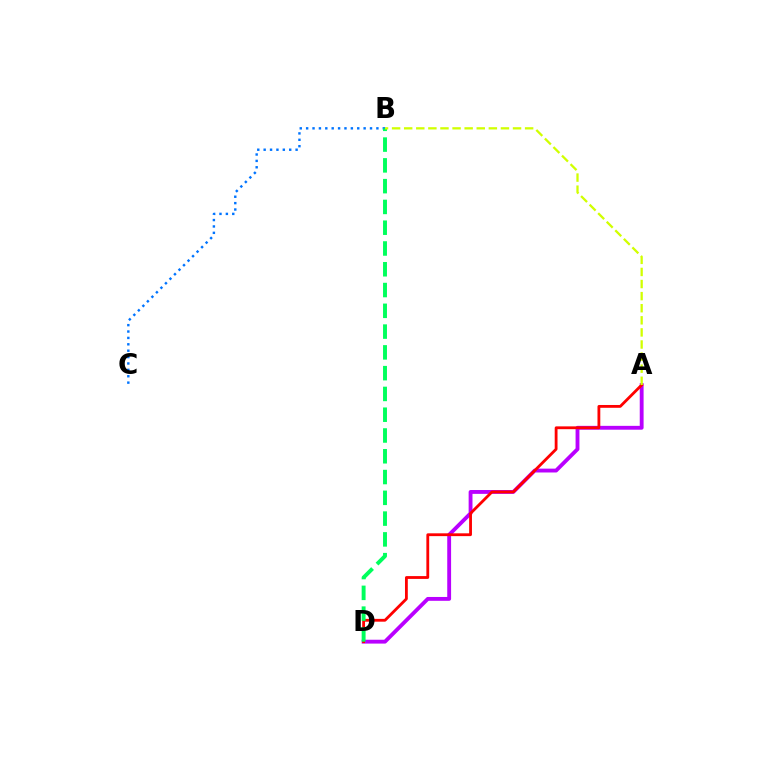{('B', 'C'): [{'color': '#0074ff', 'line_style': 'dotted', 'thickness': 1.74}], ('A', 'D'): [{'color': '#b900ff', 'line_style': 'solid', 'thickness': 2.77}, {'color': '#ff0000', 'line_style': 'solid', 'thickness': 2.02}], ('B', 'D'): [{'color': '#00ff5c', 'line_style': 'dashed', 'thickness': 2.82}], ('A', 'B'): [{'color': '#d1ff00', 'line_style': 'dashed', 'thickness': 1.64}]}